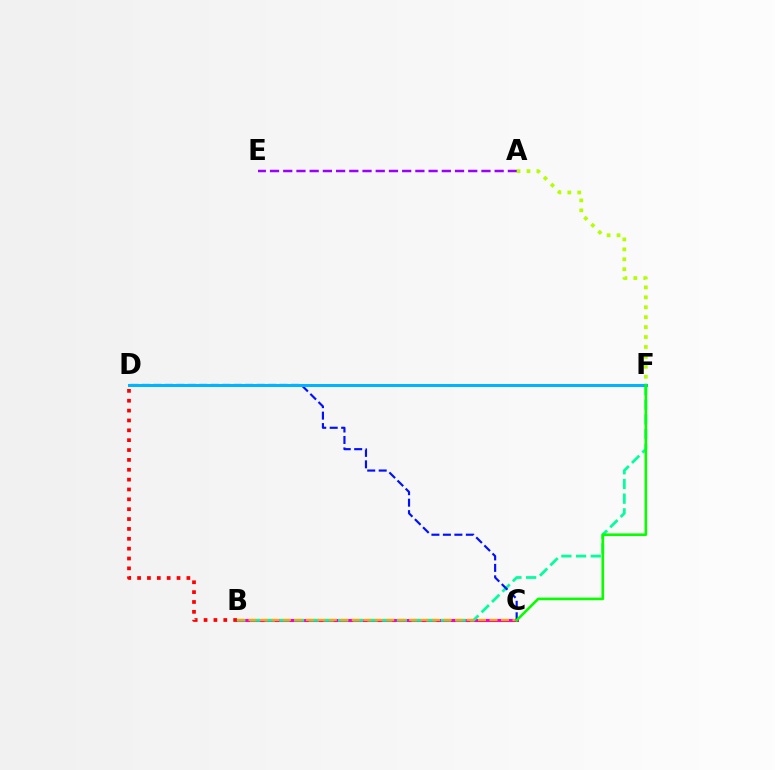{('B', 'C'): [{'color': '#ff00bd', 'line_style': 'solid', 'thickness': 2.22}, {'color': '#ffa500', 'line_style': 'dashed', 'thickness': 1.56}], ('A', 'E'): [{'color': '#9b00ff', 'line_style': 'dashed', 'thickness': 1.8}], ('B', 'D'): [{'color': '#ff0000', 'line_style': 'dotted', 'thickness': 2.68}], ('B', 'F'): [{'color': '#00ff9d', 'line_style': 'dashed', 'thickness': 2.0}], ('C', 'D'): [{'color': '#0010ff', 'line_style': 'dashed', 'thickness': 1.56}], ('A', 'F'): [{'color': '#b3ff00', 'line_style': 'dotted', 'thickness': 2.7}], ('D', 'F'): [{'color': '#00b5ff', 'line_style': 'solid', 'thickness': 2.17}], ('C', 'F'): [{'color': '#08ff00', 'line_style': 'solid', 'thickness': 1.89}]}